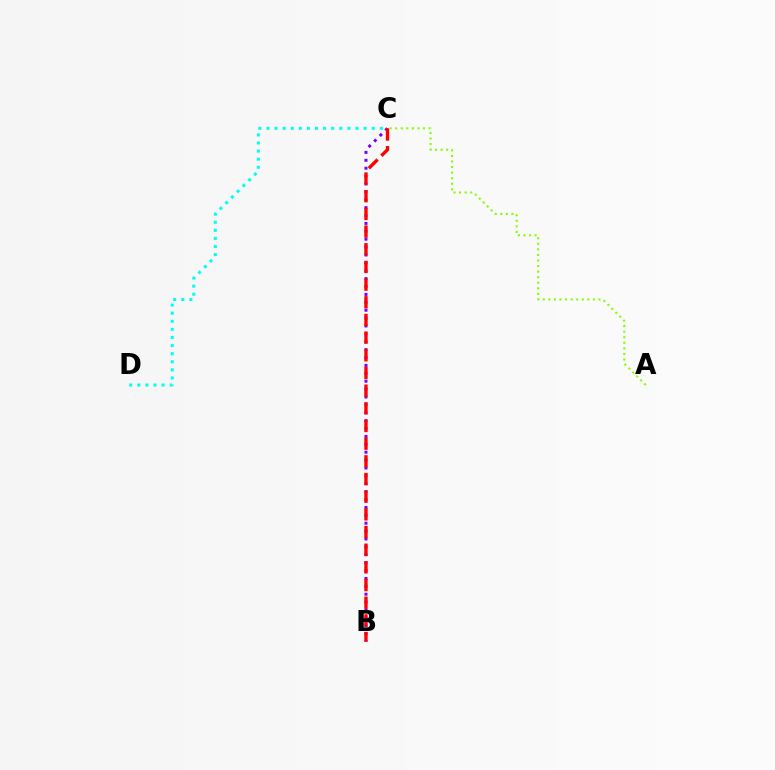{('C', 'D'): [{'color': '#00fff6', 'line_style': 'dotted', 'thickness': 2.2}], ('B', 'C'): [{'color': '#7200ff', 'line_style': 'dotted', 'thickness': 2.14}, {'color': '#ff0000', 'line_style': 'dashed', 'thickness': 2.4}], ('A', 'C'): [{'color': '#84ff00', 'line_style': 'dotted', 'thickness': 1.51}]}